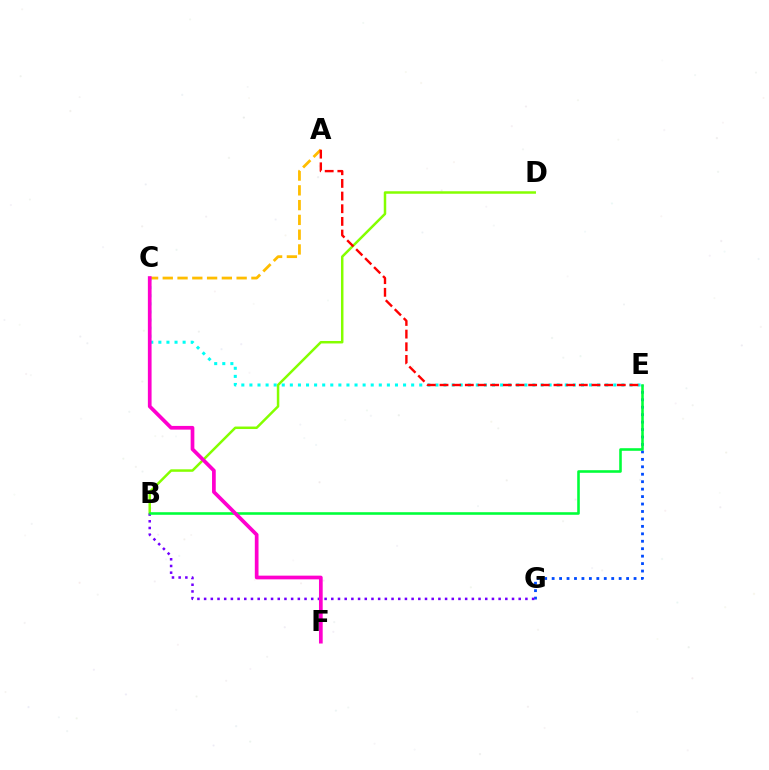{('E', 'G'): [{'color': '#004bff', 'line_style': 'dotted', 'thickness': 2.02}], ('A', 'C'): [{'color': '#ffbd00', 'line_style': 'dashed', 'thickness': 2.01}], ('C', 'E'): [{'color': '#00fff6', 'line_style': 'dotted', 'thickness': 2.2}], ('B', 'D'): [{'color': '#84ff00', 'line_style': 'solid', 'thickness': 1.79}], ('B', 'G'): [{'color': '#7200ff', 'line_style': 'dotted', 'thickness': 1.82}], ('A', 'E'): [{'color': '#ff0000', 'line_style': 'dashed', 'thickness': 1.72}], ('B', 'E'): [{'color': '#00ff39', 'line_style': 'solid', 'thickness': 1.86}], ('C', 'F'): [{'color': '#ff00cf', 'line_style': 'solid', 'thickness': 2.67}]}